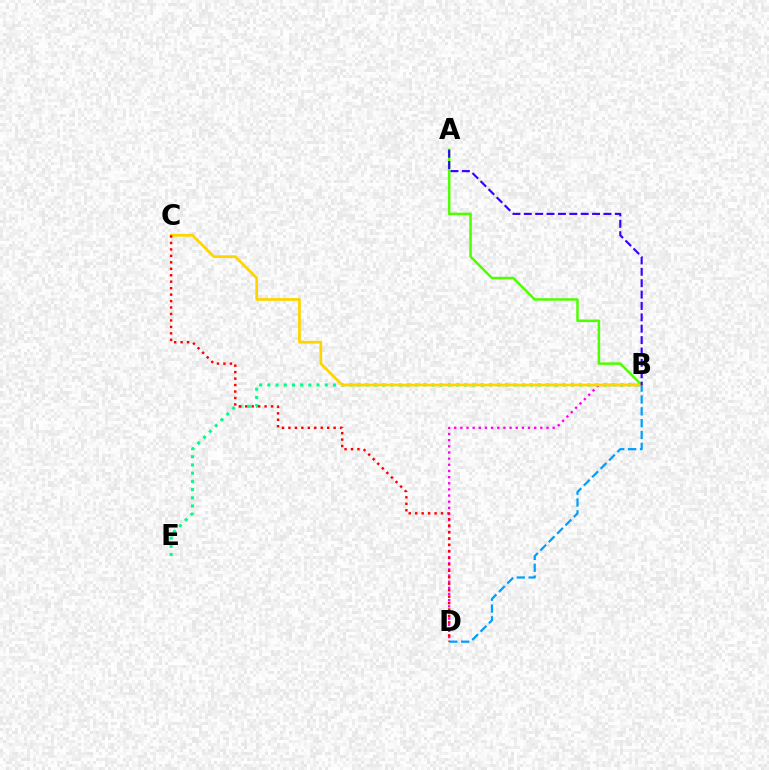{('A', 'B'): [{'color': '#4fff00', 'line_style': 'solid', 'thickness': 1.8}, {'color': '#3700ff', 'line_style': 'dashed', 'thickness': 1.55}], ('B', 'E'): [{'color': '#00ff86', 'line_style': 'dotted', 'thickness': 2.23}], ('B', 'D'): [{'color': '#ff00ed', 'line_style': 'dotted', 'thickness': 1.67}, {'color': '#009eff', 'line_style': 'dashed', 'thickness': 1.61}], ('B', 'C'): [{'color': '#ffd500', 'line_style': 'solid', 'thickness': 1.98}], ('C', 'D'): [{'color': '#ff0000', 'line_style': 'dotted', 'thickness': 1.75}]}